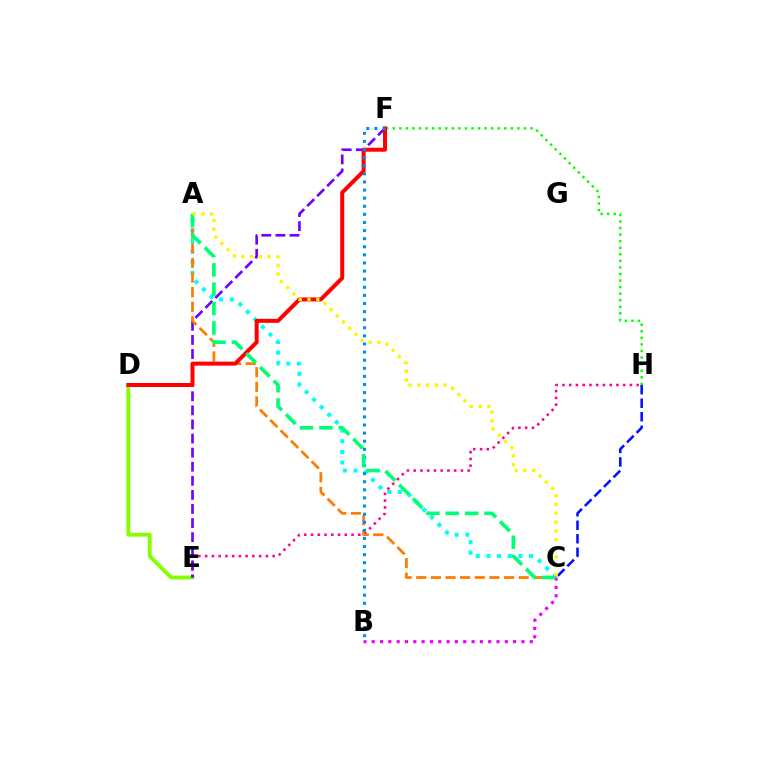{('D', 'E'): [{'color': '#84ff00', 'line_style': 'solid', 'thickness': 2.78}], ('E', 'H'): [{'color': '#ff0094', 'line_style': 'dotted', 'thickness': 1.83}], ('F', 'H'): [{'color': '#08ff00', 'line_style': 'dotted', 'thickness': 1.78}], ('C', 'H'): [{'color': '#0010ff', 'line_style': 'dashed', 'thickness': 1.84}], ('E', 'F'): [{'color': '#7200ff', 'line_style': 'dashed', 'thickness': 1.91}], ('A', 'C'): [{'color': '#00fff6', 'line_style': 'dotted', 'thickness': 2.89}, {'color': '#ff7c00', 'line_style': 'dashed', 'thickness': 1.99}, {'color': '#00ff74', 'line_style': 'dashed', 'thickness': 2.63}, {'color': '#fcf500', 'line_style': 'dotted', 'thickness': 2.38}], ('D', 'F'): [{'color': '#ff0000', 'line_style': 'solid', 'thickness': 2.87}], ('B', 'F'): [{'color': '#008cff', 'line_style': 'dotted', 'thickness': 2.2}], ('B', 'C'): [{'color': '#ee00ff', 'line_style': 'dotted', 'thickness': 2.26}]}